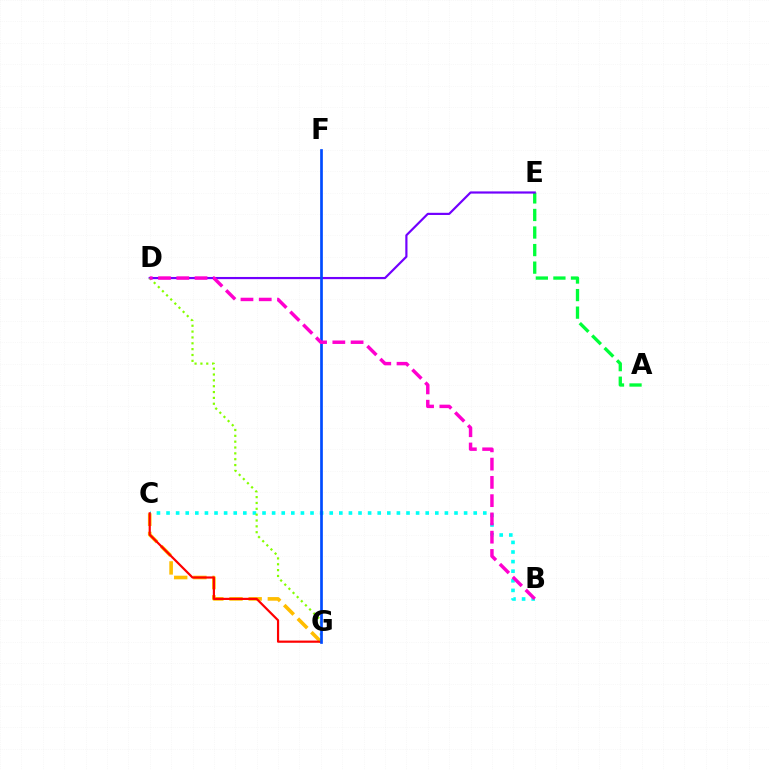{('C', 'G'): [{'color': '#ffbd00', 'line_style': 'dashed', 'thickness': 2.6}, {'color': '#ff0000', 'line_style': 'solid', 'thickness': 1.58}], ('A', 'E'): [{'color': '#00ff39', 'line_style': 'dashed', 'thickness': 2.39}], ('D', 'E'): [{'color': '#7200ff', 'line_style': 'solid', 'thickness': 1.57}], ('B', 'C'): [{'color': '#00fff6', 'line_style': 'dotted', 'thickness': 2.61}], ('D', 'G'): [{'color': '#84ff00', 'line_style': 'dotted', 'thickness': 1.59}], ('F', 'G'): [{'color': '#004bff', 'line_style': 'solid', 'thickness': 1.94}], ('B', 'D'): [{'color': '#ff00cf', 'line_style': 'dashed', 'thickness': 2.48}]}